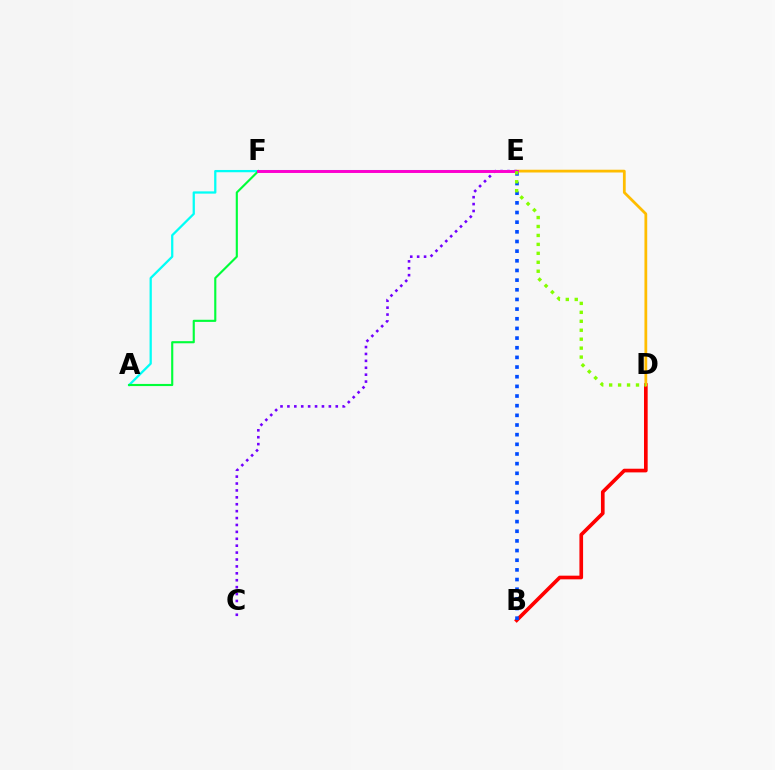{('C', 'E'): [{'color': '#7200ff', 'line_style': 'dotted', 'thickness': 1.88}], ('B', 'D'): [{'color': '#ff0000', 'line_style': 'solid', 'thickness': 2.64}], ('B', 'E'): [{'color': '#004bff', 'line_style': 'dotted', 'thickness': 2.62}], ('A', 'E'): [{'color': '#00fff6', 'line_style': 'solid', 'thickness': 1.63}], ('A', 'F'): [{'color': '#00ff39', 'line_style': 'solid', 'thickness': 1.53}], ('D', 'E'): [{'color': '#ffbd00', 'line_style': 'solid', 'thickness': 1.99}, {'color': '#84ff00', 'line_style': 'dotted', 'thickness': 2.43}], ('E', 'F'): [{'color': '#ff00cf', 'line_style': 'solid', 'thickness': 2.12}]}